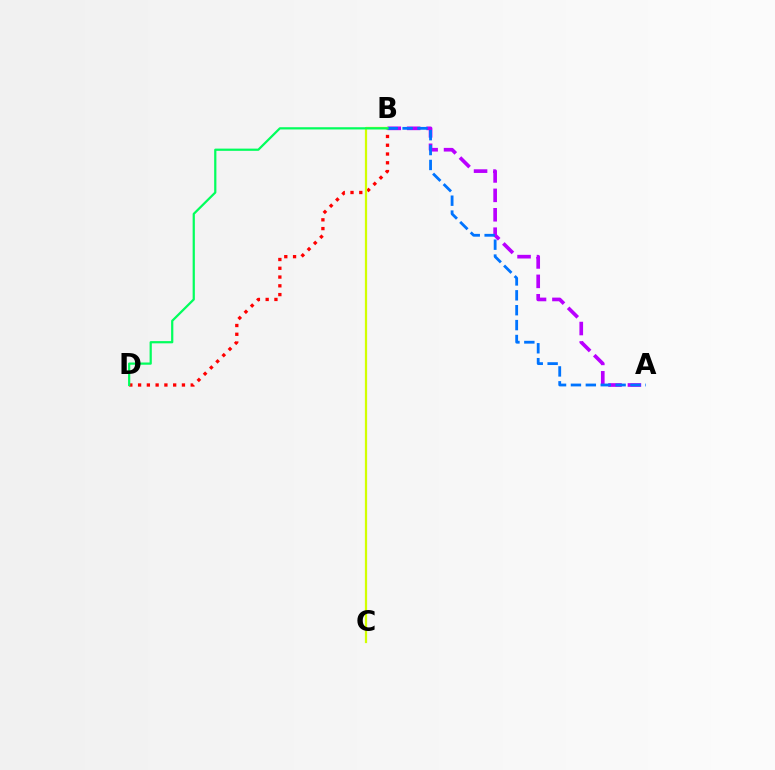{('B', 'D'): [{'color': '#ff0000', 'line_style': 'dotted', 'thickness': 2.38}, {'color': '#00ff5c', 'line_style': 'solid', 'thickness': 1.6}], ('A', 'B'): [{'color': '#b900ff', 'line_style': 'dashed', 'thickness': 2.64}, {'color': '#0074ff', 'line_style': 'dashed', 'thickness': 2.02}], ('B', 'C'): [{'color': '#d1ff00', 'line_style': 'solid', 'thickness': 1.62}]}